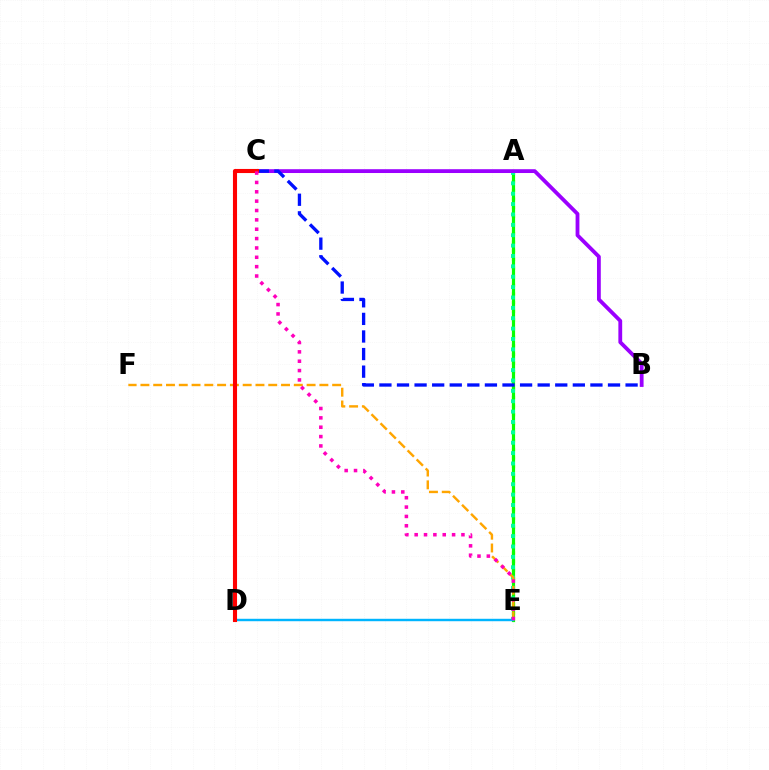{('A', 'E'): [{'color': '#b3ff00', 'line_style': 'dotted', 'thickness': 2.35}, {'color': '#08ff00', 'line_style': 'solid', 'thickness': 2.3}, {'color': '#00ff9d', 'line_style': 'dotted', 'thickness': 2.82}], ('B', 'C'): [{'color': '#9b00ff', 'line_style': 'solid', 'thickness': 2.74}, {'color': '#0010ff', 'line_style': 'dashed', 'thickness': 2.39}], ('E', 'F'): [{'color': '#ffa500', 'line_style': 'dashed', 'thickness': 1.74}], ('D', 'E'): [{'color': '#00b5ff', 'line_style': 'solid', 'thickness': 1.75}], ('C', 'D'): [{'color': '#ff0000', 'line_style': 'solid', 'thickness': 2.95}], ('C', 'E'): [{'color': '#ff00bd', 'line_style': 'dotted', 'thickness': 2.54}]}